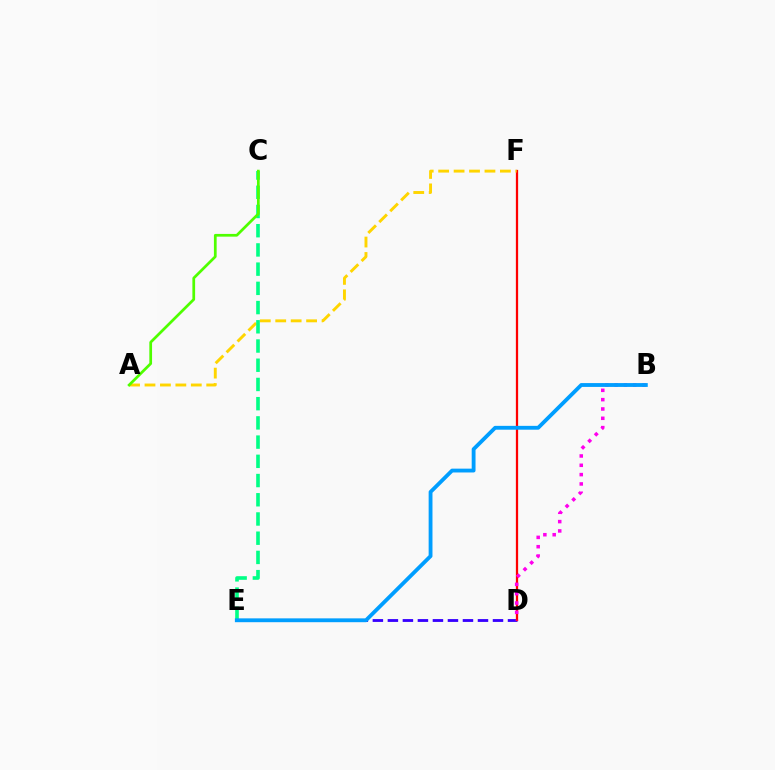{('D', 'E'): [{'color': '#3700ff', 'line_style': 'dashed', 'thickness': 2.04}], ('D', 'F'): [{'color': '#ff0000', 'line_style': 'solid', 'thickness': 1.63}], ('A', 'F'): [{'color': '#ffd500', 'line_style': 'dashed', 'thickness': 2.1}], ('C', 'E'): [{'color': '#00ff86', 'line_style': 'dashed', 'thickness': 2.61}], ('B', 'D'): [{'color': '#ff00ed', 'line_style': 'dotted', 'thickness': 2.53}], ('B', 'E'): [{'color': '#009eff', 'line_style': 'solid', 'thickness': 2.76}], ('A', 'C'): [{'color': '#4fff00', 'line_style': 'solid', 'thickness': 1.96}]}